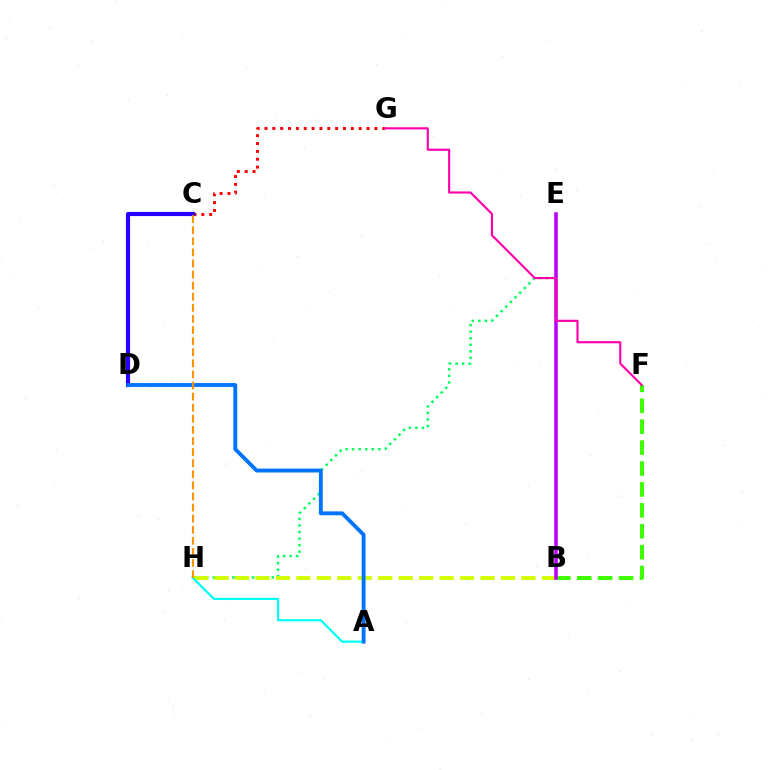{('E', 'H'): [{'color': '#00ff5c', 'line_style': 'dotted', 'thickness': 1.78}], ('C', 'G'): [{'color': '#ff0000', 'line_style': 'dotted', 'thickness': 2.13}], ('B', 'H'): [{'color': '#d1ff00', 'line_style': 'dashed', 'thickness': 2.78}], ('C', 'D'): [{'color': '#2500ff', 'line_style': 'solid', 'thickness': 2.99}], ('B', 'F'): [{'color': '#3dff00', 'line_style': 'dashed', 'thickness': 2.84}], ('A', 'H'): [{'color': '#00fff6', 'line_style': 'solid', 'thickness': 1.59}], ('A', 'D'): [{'color': '#0074ff', 'line_style': 'solid', 'thickness': 2.78}], ('B', 'E'): [{'color': '#b900ff', 'line_style': 'solid', 'thickness': 2.55}], ('F', 'G'): [{'color': '#ff00ac', 'line_style': 'solid', 'thickness': 1.55}], ('C', 'H'): [{'color': '#ff9400', 'line_style': 'dashed', 'thickness': 1.51}]}